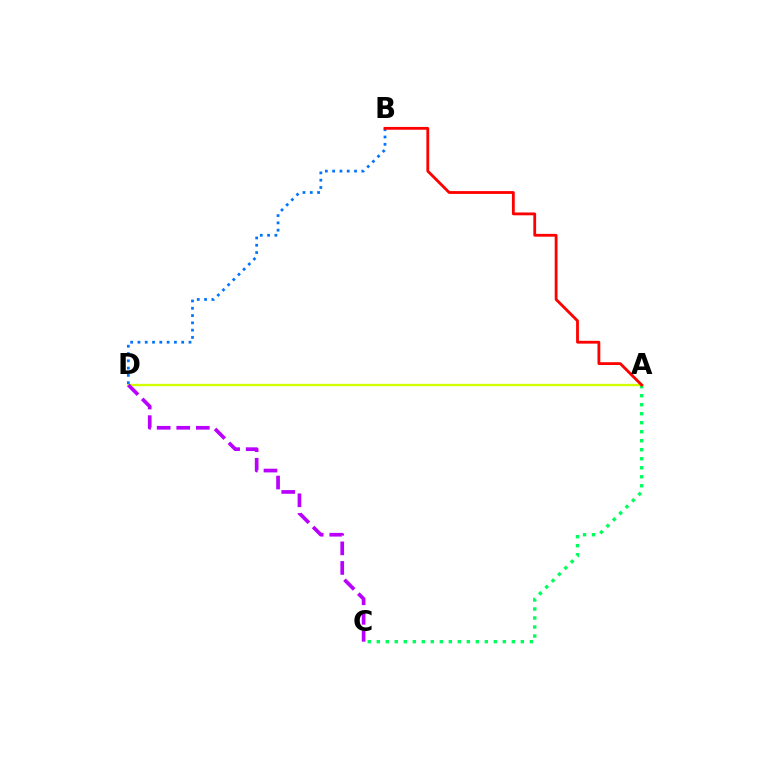{('A', 'C'): [{'color': '#00ff5c', 'line_style': 'dotted', 'thickness': 2.45}], ('A', 'D'): [{'color': '#d1ff00', 'line_style': 'solid', 'thickness': 1.67}], ('B', 'D'): [{'color': '#0074ff', 'line_style': 'dotted', 'thickness': 1.98}], ('A', 'B'): [{'color': '#ff0000', 'line_style': 'solid', 'thickness': 2.02}], ('C', 'D'): [{'color': '#b900ff', 'line_style': 'dashed', 'thickness': 2.66}]}